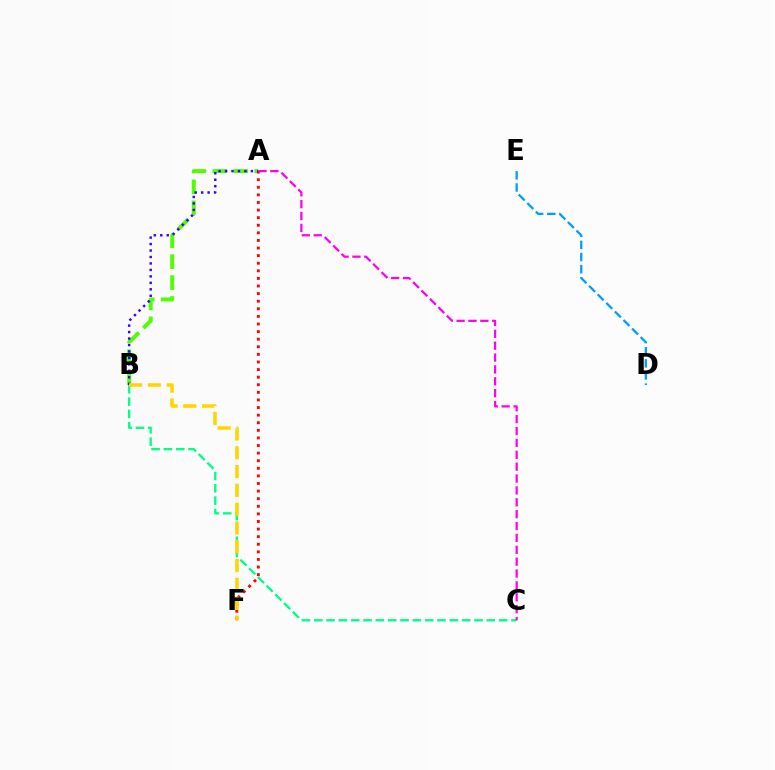{('A', 'B'): [{'color': '#4fff00', 'line_style': 'dashed', 'thickness': 2.84}, {'color': '#3700ff', 'line_style': 'dotted', 'thickness': 1.76}], ('A', 'F'): [{'color': '#ff0000', 'line_style': 'dotted', 'thickness': 2.06}], ('D', 'E'): [{'color': '#009eff', 'line_style': 'dashed', 'thickness': 1.65}], ('B', 'C'): [{'color': '#00ff86', 'line_style': 'dashed', 'thickness': 1.67}], ('A', 'C'): [{'color': '#ff00ed', 'line_style': 'dashed', 'thickness': 1.61}], ('B', 'F'): [{'color': '#ffd500', 'line_style': 'dashed', 'thickness': 2.55}]}